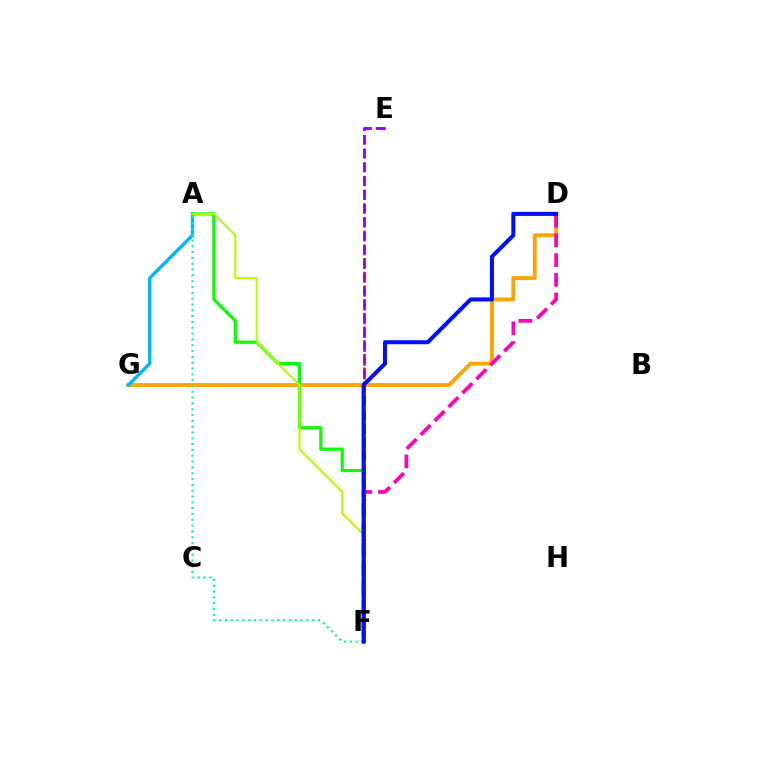{('D', 'G'): [{'color': '#ffa500', 'line_style': 'solid', 'thickness': 2.79}], ('A', 'G'): [{'color': '#00b5ff', 'line_style': 'solid', 'thickness': 2.42}], ('E', 'F'): [{'color': '#ff0000', 'line_style': 'dashed', 'thickness': 1.86}, {'color': '#9b00ff', 'line_style': 'dashed', 'thickness': 1.88}], ('A', 'F'): [{'color': '#08ff00', 'line_style': 'solid', 'thickness': 2.32}, {'color': '#00ff9d', 'line_style': 'dotted', 'thickness': 1.58}, {'color': '#b3ff00', 'line_style': 'solid', 'thickness': 1.51}], ('D', 'F'): [{'color': '#ff00bd', 'line_style': 'dashed', 'thickness': 2.68}, {'color': '#0010ff', 'line_style': 'solid', 'thickness': 2.9}]}